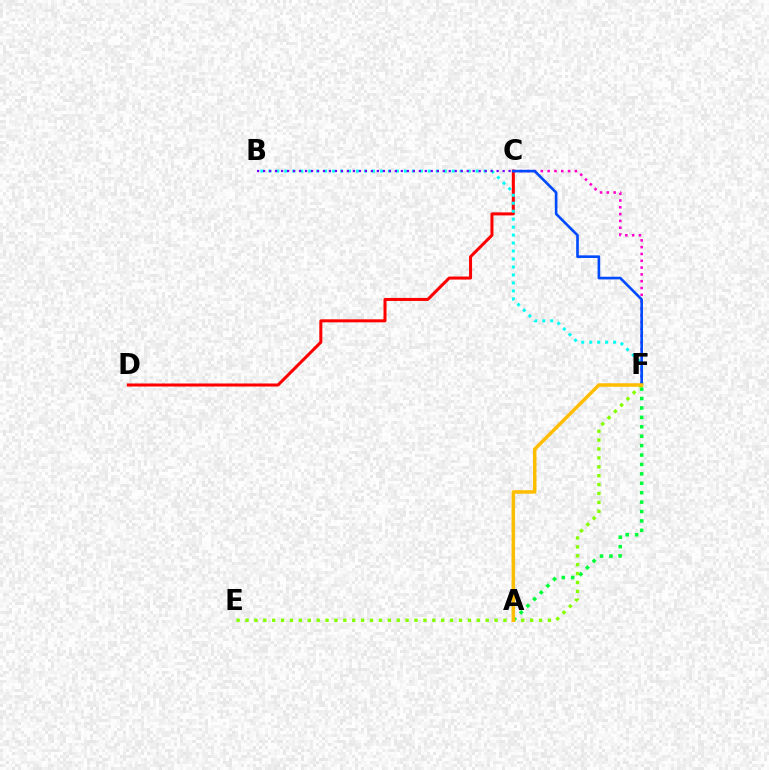{('C', 'D'): [{'color': '#ff0000', 'line_style': 'solid', 'thickness': 2.18}], ('B', 'F'): [{'color': '#00fff6', 'line_style': 'dotted', 'thickness': 2.17}], ('A', 'F'): [{'color': '#00ff39', 'line_style': 'dotted', 'thickness': 2.56}, {'color': '#ffbd00', 'line_style': 'solid', 'thickness': 2.52}], ('C', 'F'): [{'color': '#ff00cf', 'line_style': 'dotted', 'thickness': 1.85}, {'color': '#004bff', 'line_style': 'solid', 'thickness': 1.9}], ('E', 'F'): [{'color': '#84ff00', 'line_style': 'dotted', 'thickness': 2.42}], ('B', 'C'): [{'color': '#7200ff', 'line_style': 'dotted', 'thickness': 1.63}]}